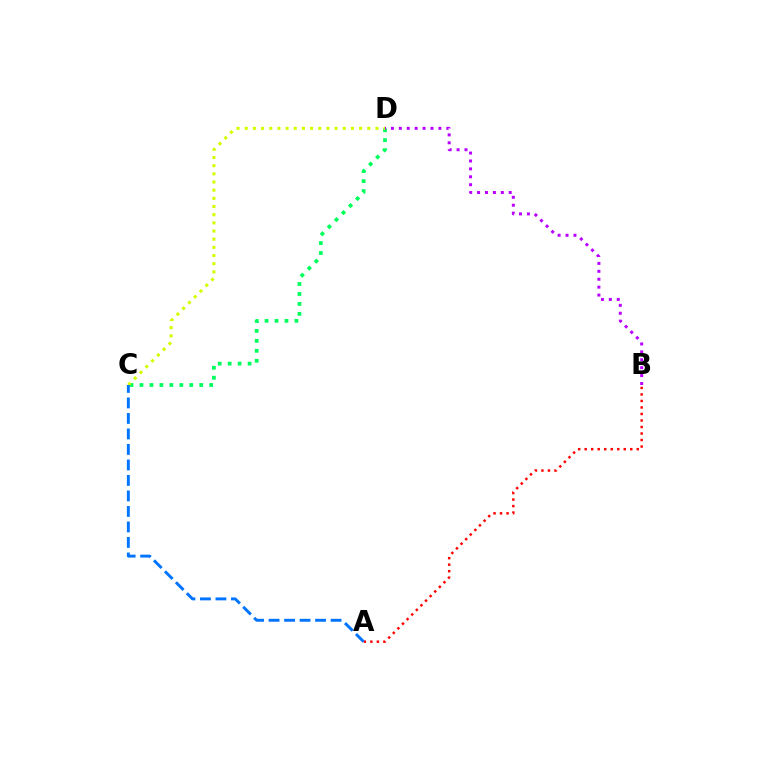{('C', 'D'): [{'color': '#00ff5c', 'line_style': 'dotted', 'thickness': 2.71}, {'color': '#d1ff00', 'line_style': 'dotted', 'thickness': 2.22}], ('B', 'D'): [{'color': '#b900ff', 'line_style': 'dotted', 'thickness': 2.15}], ('A', 'B'): [{'color': '#ff0000', 'line_style': 'dotted', 'thickness': 1.77}], ('A', 'C'): [{'color': '#0074ff', 'line_style': 'dashed', 'thickness': 2.11}]}